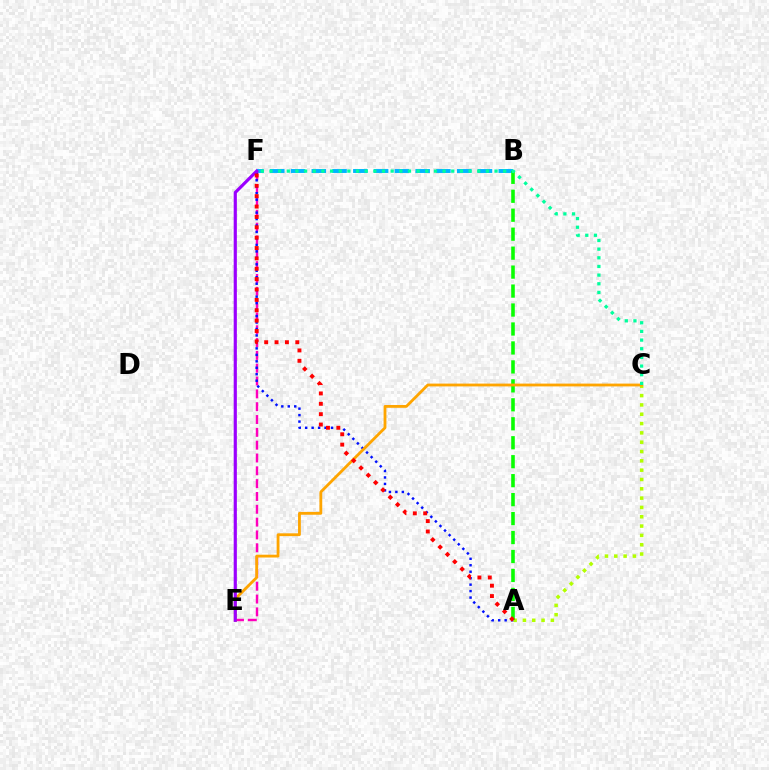{('B', 'F'): [{'color': '#00b5ff', 'line_style': 'dashed', 'thickness': 2.82}], ('E', 'F'): [{'color': '#ff00bd', 'line_style': 'dashed', 'thickness': 1.74}, {'color': '#9b00ff', 'line_style': 'solid', 'thickness': 2.29}], ('A', 'C'): [{'color': '#b3ff00', 'line_style': 'dotted', 'thickness': 2.53}], ('A', 'F'): [{'color': '#0010ff', 'line_style': 'dotted', 'thickness': 1.76}, {'color': '#ff0000', 'line_style': 'dotted', 'thickness': 2.82}], ('A', 'B'): [{'color': '#08ff00', 'line_style': 'dashed', 'thickness': 2.58}], ('C', 'E'): [{'color': '#ffa500', 'line_style': 'solid', 'thickness': 2.02}], ('C', 'F'): [{'color': '#00ff9d', 'line_style': 'dotted', 'thickness': 2.35}]}